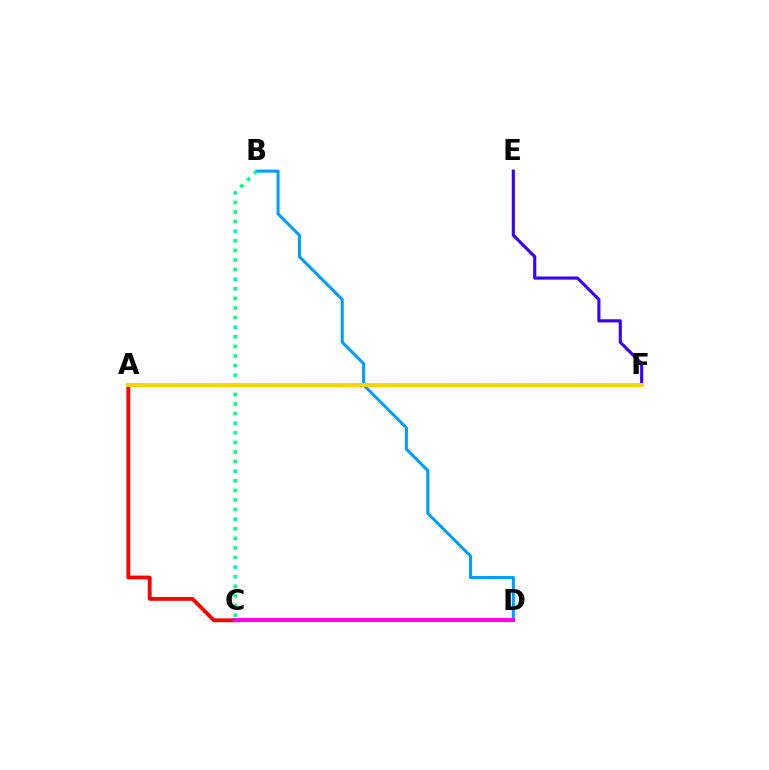{('B', 'D'): [{'color': '#009eff', 'line_style': 'solid', 'thickness': 2.2}], ('E', 'F'): [{'color': '#3700ff', 'line_style': 'solid', 'thickness': 2.24}], ('A', 'F'): [{'color': '#4fff00', 'line_style': 'dotted', 'thickness': 1.57}, {'color': '#ffd500', 'line_style': 'solid', 'thickness': 2.84}], ('B', 'C'): [{'color': '#00ff86', 'line_style': 'dotted', 'thickness': 2.61}], ('A', 'C'): [{'color': '#ff0000', 'line_style': 'solid', 'thickness': 2.74}], ('C', 'D'): [{'color': '#ff00ed', 'line_style': 'solid', 'thickness': 2.97}]}